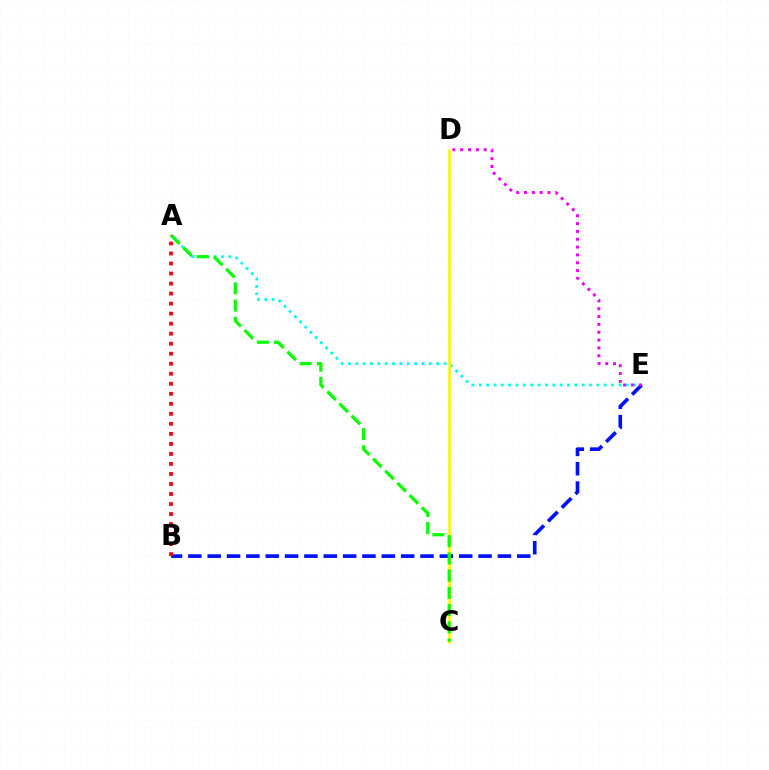{('A', 'E'): [{'color': '#00fff6', 'line_style': 'dotted', 'thickness': 2.0}], ('B', 'E'): [{'color': '#0010ff', 'line_style': 'dashed', 'thickness': 2.63}], ('C', 'D'): [{'color': '#fcf500', 'line_style': 'solid', 'thickness': 1.86}], ('A', 'C'): [{'color': '#08ff00', 'line_style': 'dashed', 'thickness': 2.34}], ('D', 'E'): [{'color': '#ee00ff', 'line_style': 'dotted', 'thickness': 2.13}], ('A', 'B'): [{'color': '#ff0000', 'line_style': 'dotted', 'thickness': 2.72}]}